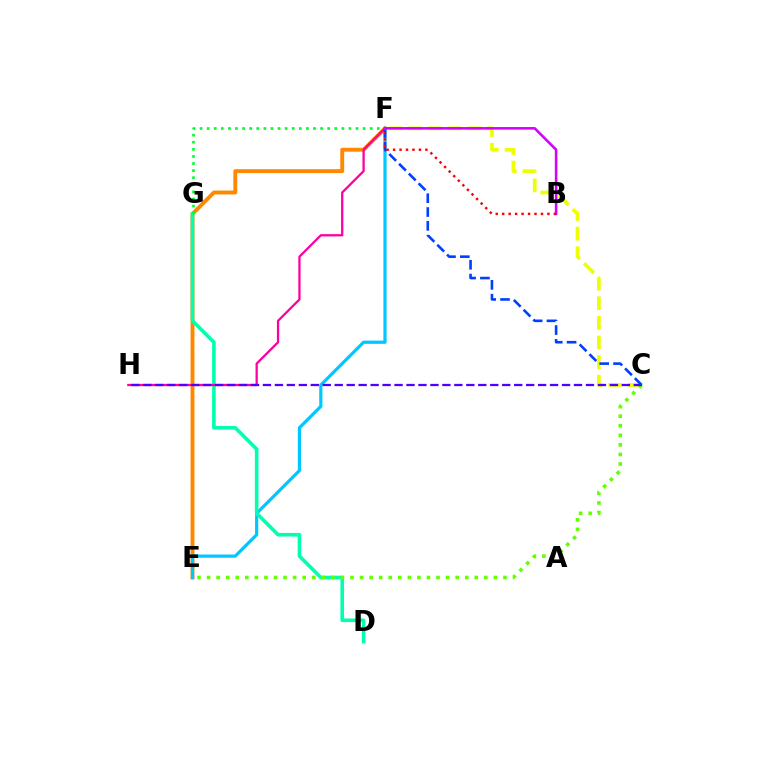{('E', 'F'): [{'color': '#ff8800', 'line_style': 'solid', 'thickness': 2.8}, {'color': '#00c7ff', 'line_style': 'solid', 'thickness': 2.31}], ('C', 'F'): [{'color': '#eeff00', 'line_style': 'dashed', 'thickness': 2.67}, {'color': '#003fff', 'line_style': 'dashed', 'thickness': 1.88}], ('D', 'G'): [{'color': '#00ffaf', 'line_style': 'solid', 'thickness': 2.6}], ('F', 'H'): [{'color': '#ff00a0', 'line_style': 'solid', 'thickness': 1.64}], ('C', 'E'): [{'color': '#66ff00', 'line_style': 'dotted', 'thickness': 2.6}], ('C', 'H'): [{'color': '#4f00ff', 'line_style': 'dashed', 'thickness': 1.63}], ('F', 'G'): [{'color': '#00ff27', 'line_style': 'dotted', 'thickness': 1.93}], ('B', 'F'): [{'color': '#d600ff', 'line_style': 'solid', 'thickness': 1.86}, {'color': '#ff0000', 'line_style': 'dotted', 'thickness': 1.76}]}